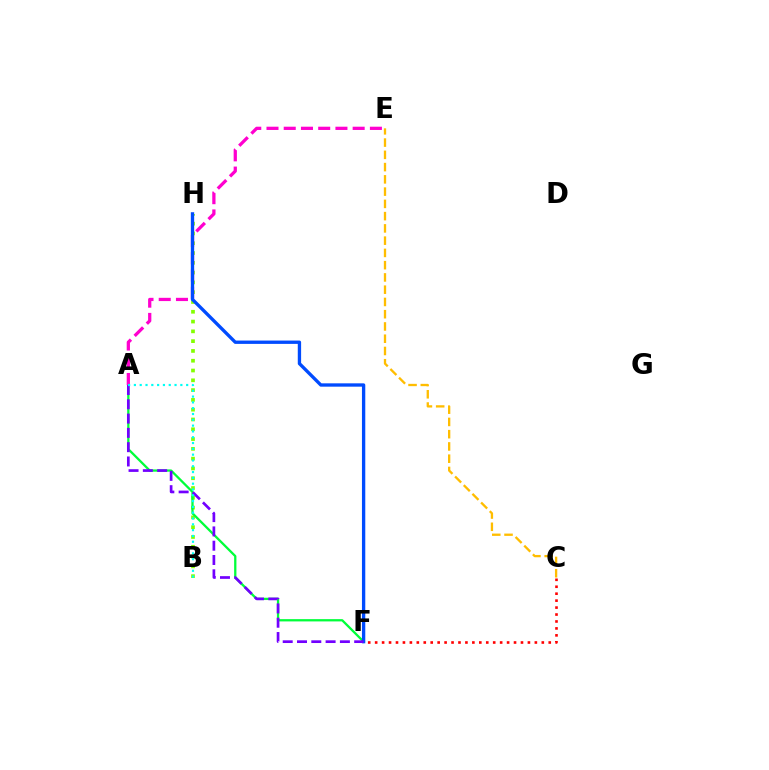{('B', 'H'): [{'color': '#84ff00', 'line_style': 'dotted', 'thickness': 2.66}], ('A', 'F'): [{'color': '#00ff39', 'line_style': 'solid', 'thickness': 1.64}, {'color': '#7200ff', 'line_style': 'dashed', 'thickness': 1.94}], ('A', 'E'): [{'color': '#ff00cf', 'line_style': 'dashed', 'thickness': 2.34}], ('F', 'H'): [{'color': '#004bff', 'line_style': 'solid', 'thickness': 2.4}], ('A', 'B'): [{'color': '#00fff6', 'line_style': 'dotted', 'thickness': 1.58}], ('C', 'E'): [{'color': '#ffbd00', 'line_style': 'dashed', 'thickness': 1.67}], ('C', 'F'): [{'color': '#ff0000', 'line_style': 'dotted', 'thickness': 1.89}]}